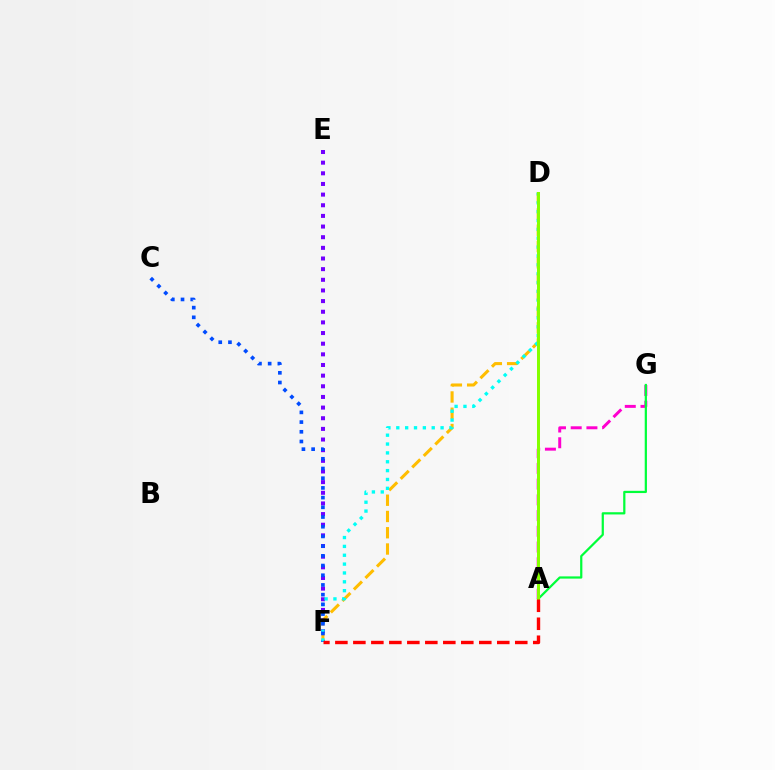{('D', 'F'): [{'color': '#ffbd00', 'line_style': 'dashed', 'thickness': 2.21}, {'color': '#00fff6', 'line_style': 'dotted', 'thickness': 2.41}], ('E', 'F'): [{'color': '#7200ff', 'line_style': 'dotted', 'thickness': 2.89}], ('C', 'F'): [{'color': '#004bff', 'line_style': 'dotted', 'thickness': 2.64}], ('A', 'G'): [{'color': '#ff00cf', 'line_style': 'dashed', 'thickness': 2.14}, {'color': '#00ff39', 'line_style': 'solid', 'thickness': 1.6}], ('A', 'D'): [{'color': '#84ff00', 'line_style': 'solid', 'thickness': 2.15}], ('A', 'F'): [{'color': '#ff0000', 'line_style': 'dashed', 'thickness': 2.44}]}